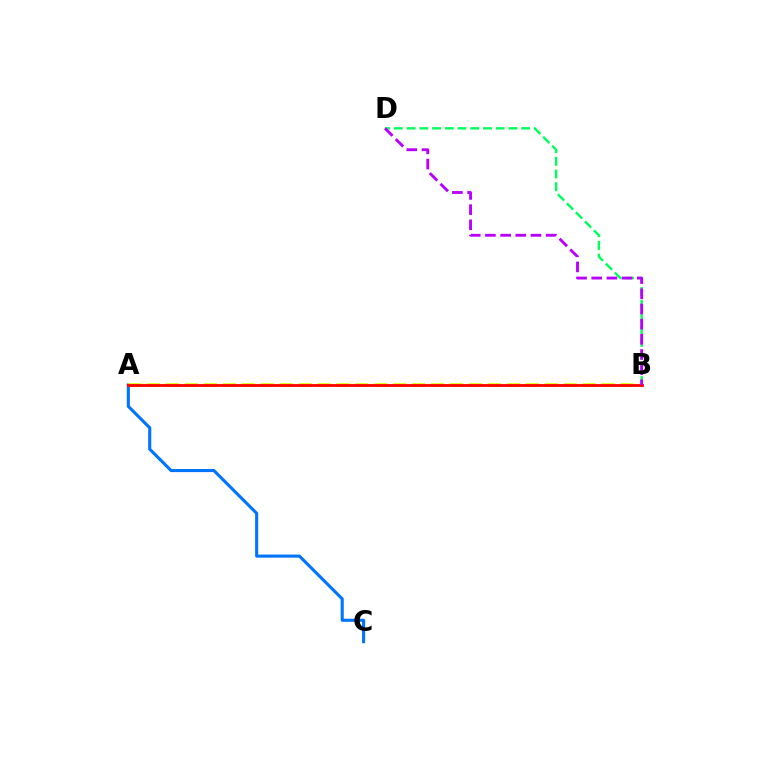{('B', 'D'): [{'color': '#00ff5c', 'line_style': 'dashed', 'thickness': 1.73}, {'color': '#b900ff', 'line_style': 'dashed', 'thickness': 2.06}], ('A', 'C'): [{'color': '#0074ff', 'line_style': 'solid', 'thickness': 2.23}], ('A', 'B'): [{'color': '#d1ff00', 'line_style': 'dashed', 'thickness': 2.57}, {'color': '#ff0000', 'line_style': 'solid', 'thickness': 2.03}]}